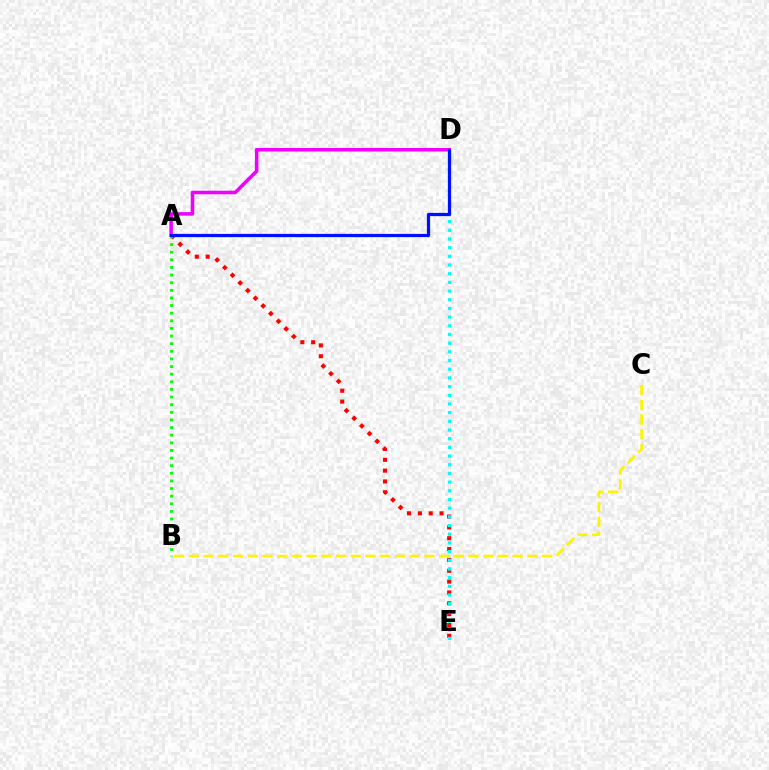{('A', 'E'): [{'color': '#ff0000', 'line_style': 'dotted', 'thickness': 2.95}], ('A', 'D'): [{'color': '#ee00ff', 'line_style': 'solid', 'thickness': 2.55}, {'color': '#0010ff', 'line_style': 'solid', 'thickness': 2.33}], ('D', 'E'): [{'color': '#00fff6', 'line_style': 'dotted', 'thickness': 2.36}], ('B', 'C'): [{'color': '#fcf500', 'line_style': 'dashed', 'thickness': 2.0}], ('A', 'B'): [{'color': '#08ff00', 'line_style': 'dotted', 'thickness': 2.07}]}